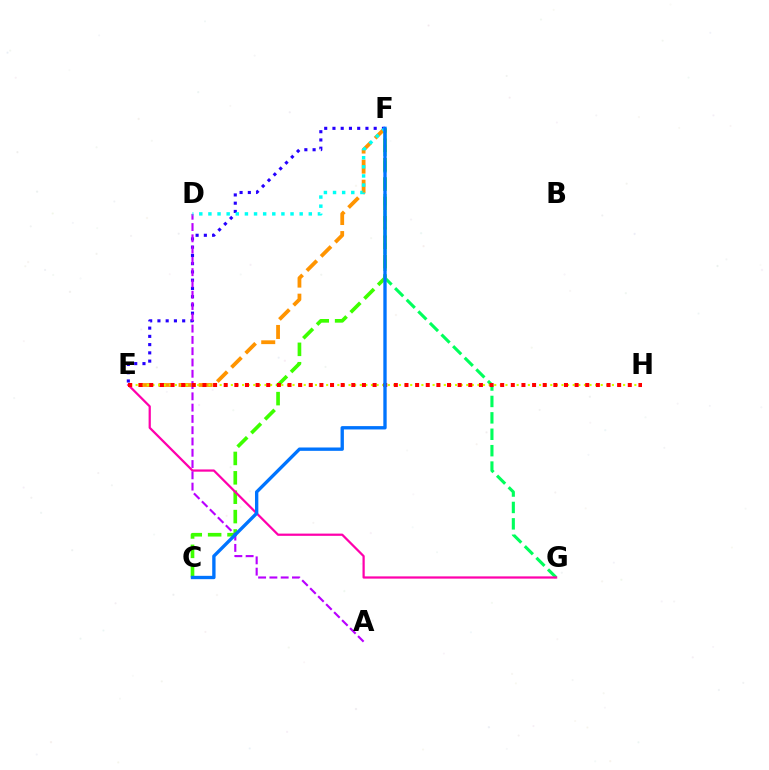{('E', 'F'): [{'color': '#ff9400', 'line_style': 'dashed', 'thickness': 2.73}, {'color': '#2500ff', 'line_style': 'dotted', 'thickness': 2.24}], ('F', 'G'): [{'color': '#00ff5c', 'line_style': 'dashed', 'thickness': 2.23}], ('E', 'H'): [{'color': '#d1ff00', 'line_style': 'dotted', 'thickness': 1.52}, {'color': '#ff0000', 'line_style': 'dotted', 'thickness': 2.89}], ('C', 'F'): [{'color': '#3dff00', 'line_style': 'dashed', 'thickness': 2.63}, {'color': '#0074ff', 'line_style': 'solid', 'thickness': 2.41}], ('E', 'G'): [{'color': '#ff00ac', 'line_style': 'solid', 'thickness': 1.61}], ('A', 'D'): [{'color': '#b900ff', 'line_style': 'dashed', 'thickness': 1.53}], ('D', 'F'): [{'color': '#00fff6', 'line_style': 'dotted', 'thickness': 2.48}]}